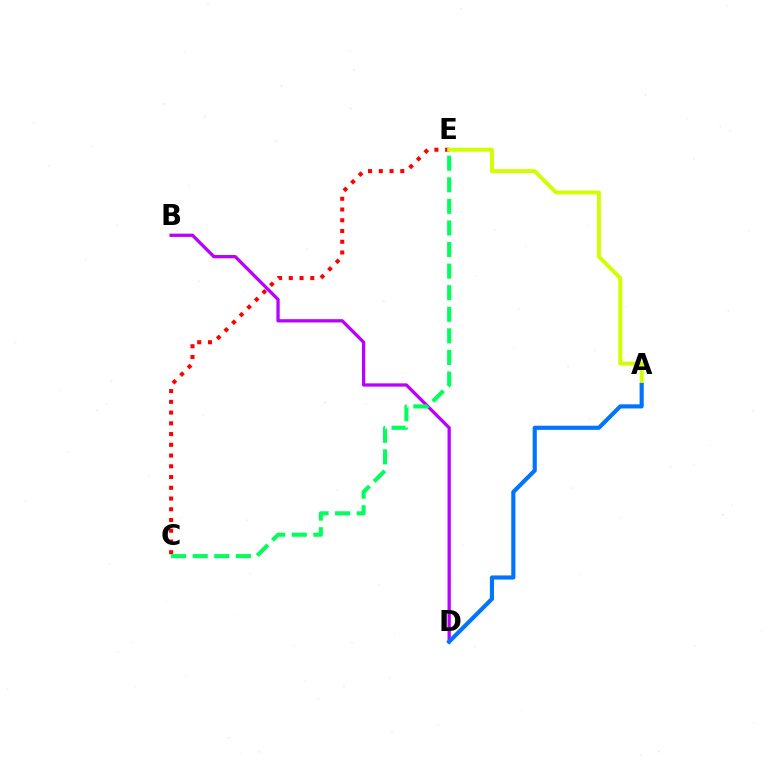{('C', 'E'): [{'color': '#ff0000', 'line_style': 'dotted', 'thickness': 2.92}, {'color': '#00ff5c', 'line_style': 'dashed', 'thickness': 2.93}], ('B', 'D'): [{'color': '#b900ff', 'line_style': 'solid', 'thickness': 2.36}], ('A', 'E'): [{'color': '#d1ff00', 'line_style': 'solid', 'thickness': 2.84}], ('A', 'D'): [{'color': '#0074ff', 'line_style': 'solid', 'thickness': 2.97}]}